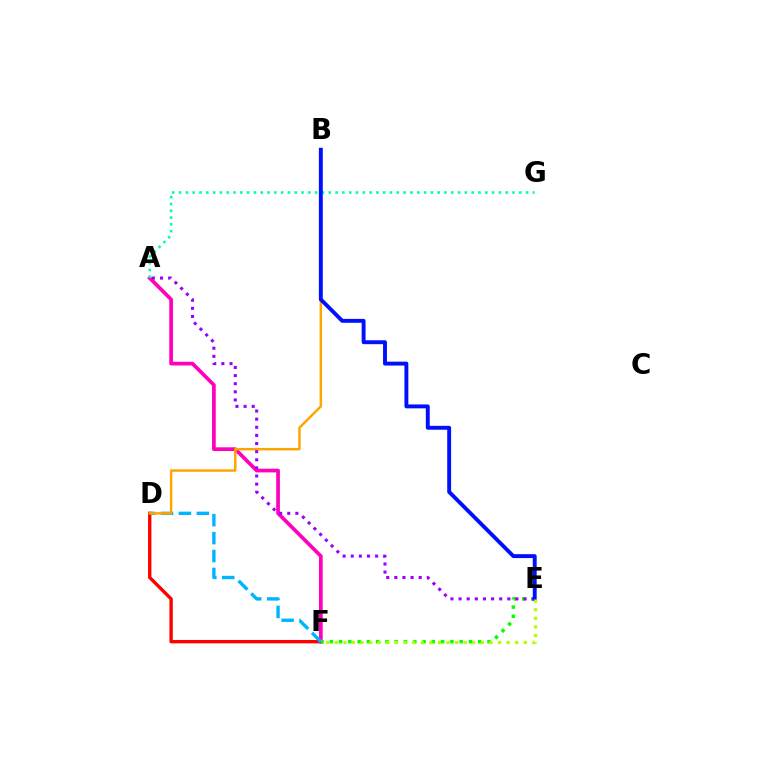{('D', 'F'): [{'color': '#ff0000', 'line_style': 'solid', 'thickness': 2.43}, {'color': '#00b5ff', 'line_style': 'dashed', 'thickness': 2.43}], ('A', 'F'): [{'color': '#ff00bd', 'line_style': 'solid', 'thickness': 2.67}], ('E', 'F'): [{'color': '#08ff00', 'line_style': 'dotted', 'thickness': 2.52}, {'color': '#b3ff00', 'line_style': 'dotted', 'thickness': 2.33}], ('A', 'G'): [{'color': '#00ff9d', 'line_style': 'dotted', 'thickness': 1.85}], ('B', 'D'): [{'color': '#ffa500', 'line_style': 'solid', 'thickness': 1.77}], ('A', 'E'): [{'color': '#9b00ff', 'line_style': 'dotted', 'thickness': 2.21}], ('B', 'E'): [{'color': '#0010ff', 'line_style': 'solid', 'thickness': 2.81}]}